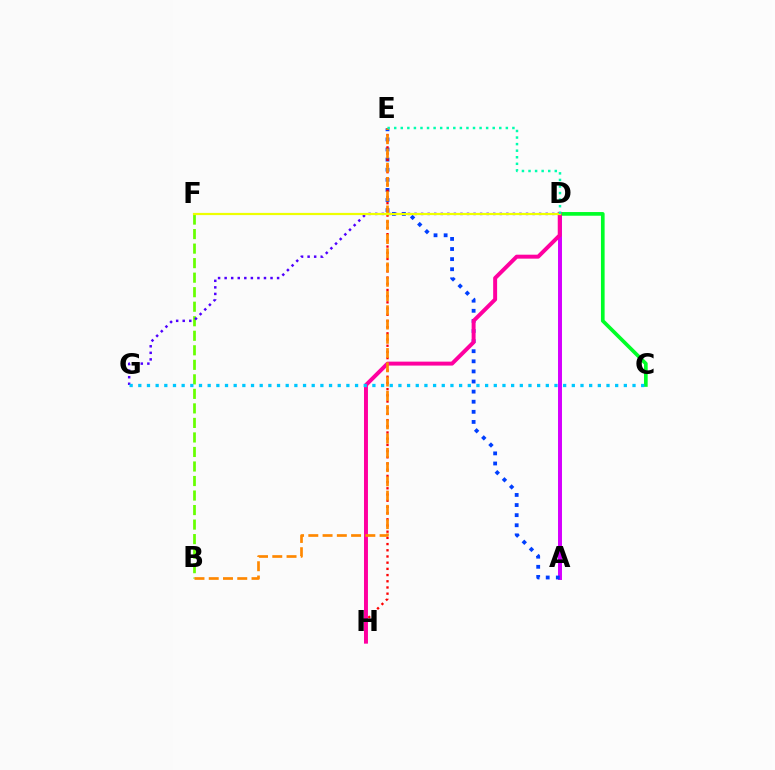{('A', 'D'): [{'color': '#d600ff', 'line_style': 'solid', 'thickness': 2.86}], ('A', 'E'): [{'color': '#003fff', 'line_style': 'dotted', 'thickness': 2.75}], ('C', 'D'): [{'color': '#00ff27', 'line_style': 'solid', 'thickness': 2.65}], ('B', 'F'): [{'color': '#66ff00', 'line_style': 'dashed', 'thickness': 1.97}], ('E', 'H'): [{'color': '#ff0000', 'line_style': 'dotted', 'thickness': 1.68}], ('D', 'G'): [{'color': '#4f00ff', 'line_style': 'dotted', 'thickness': 1.78}], ('D', 'H'): [{'color': '#ff00a0', 'line_style': 'solid', 'thickness': 2.85}], ('C', 'G'): [{'color': '#00c7ff', 'line_style': 'dotted', 'thickness': 2.36}], ('B', 'E'): [{'color': '#ff8800', 'line_style': 'dashed', 'thickness': 1.94}], ('D', 'F'): [{'color': '#eeff00', 'line_style': 'solid', 'thickness': 1.59}], ('D', 'E'): [{'color': '#00ffaf', 'line_style': 'dotted', 'thickness': 1.78}]}